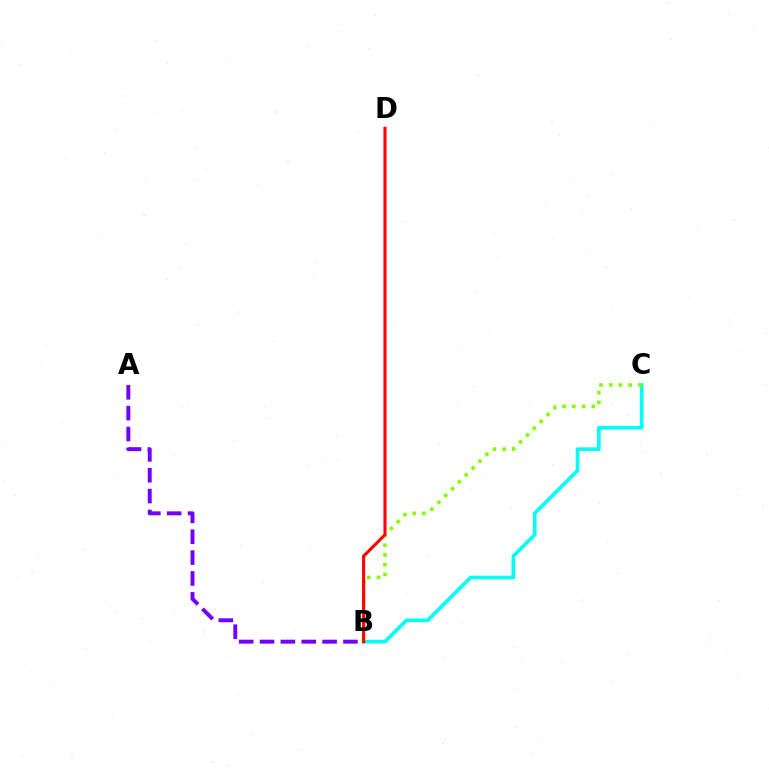{('A', 'B'): [{'color': '#7200ff', 'line_style': 'dashed', 'thickness': 2.83}], ('B', 'C'): [{'color': '#00fff6', 'line_style': 'solid', 'thickness': 2.63}, {'color': '#84ff00', 'line_style': 'dotted', 'thickness': 2.64}], ('B', 'D'): [{'color': '#ff0000', 'line_style': 'solid', 'thickness': 2.22}]}